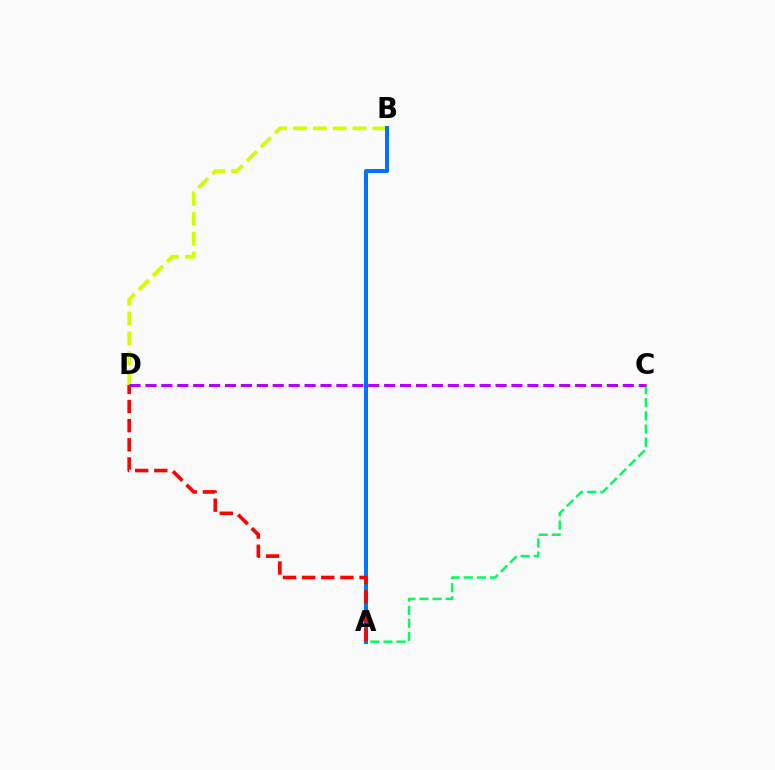{('B', 'D'): [{'color': '#d1ff00', 'line_style': 'dashed', 'thickness': 2.7}], ('A', 'B'): [{'color': '#0074ff', 'line_style': 'solid', 'thickness': 2.87}], ('A', 'D'): [{'color': '#ff0000', 'line_style': 'dashed', 'thickness': 2.6}], ('A', 'C'): [{'color': '#00ff5c', 'line_style': 'dashed', 'thickness': 1.78}], ('C', 'D'): [{'color': '#b900ff', 'line_style': 'dashed', 'thickness': 2.16}]}